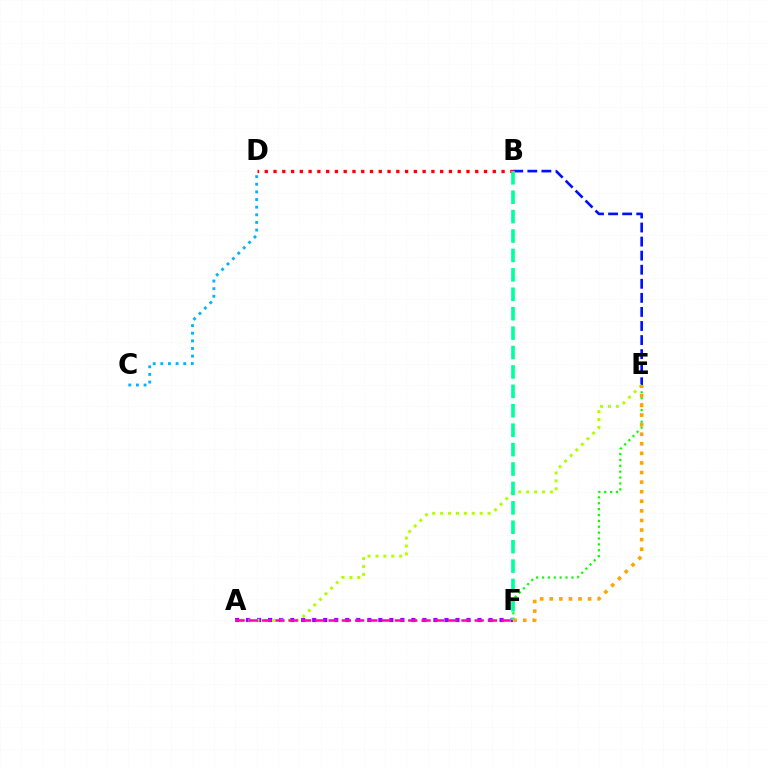{('B', 'D'): [{'color': '#ff0000', 'line_style': 'dotted', 'thickness': 2.38}], ('A', 'F'): [{'color': '#9b00ff', 'line_style': 'dotted', 'thickness': 2.99}, {'color': '#ff00bd', 'line_style': 'dashed', 'thickness': 1.8}], ('E', 'F'): [{'color': '#08ff00', 'line_style': 'dotted', 'thickness': 1.6}, {'color': '#ffa500', 'line_style': 'dotted', 'thickness': 2.6}], ('B', 'E'): [{'color': '#0010ff', 'line_style': 'dashed', 'thickness': 1.91}], ('A', 'E'): [{'color': '#b3ff00', 'line_style': 'dotted', 'thickness': 2.15}], ('B', 'F'): [{'color': '#00ff9d', 'line_style': 'dashed', 'thickness': 2.64}], ('C', 'D'): [{'color': '#00b5ff', 'line_style': 'dotted', 'thickness': 2.07}]}